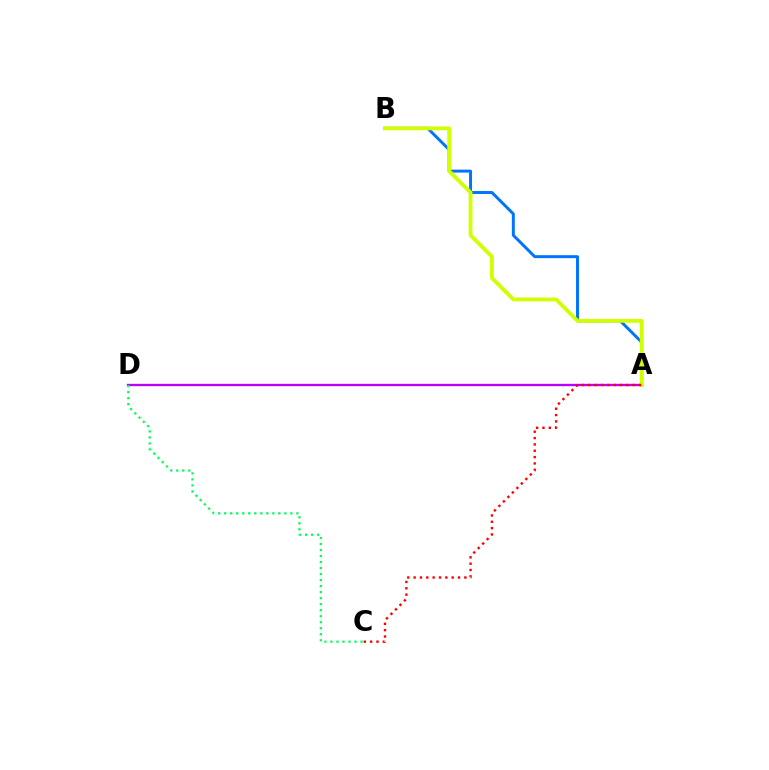{('A', 'D'): [{'color': '#b900ff', 'line_style': 'solid', 'thickness': 1.68}], ('A', 'B'): [{'color': '#0074ff', 'line_style': 'solid', 'thickness': 2.13}, {'color': '#d1ff00', 'line_style': 'solid', 'thickness': 2.75}], ('C', 'D'): [{'color': '#00ff5c', 'line_style': 'dotted', 'thickness': 1.63}], ('A', 'C'): [{'color': '#ff0000', 'line_style': 'dotted', 'thickness': 1.72}]}